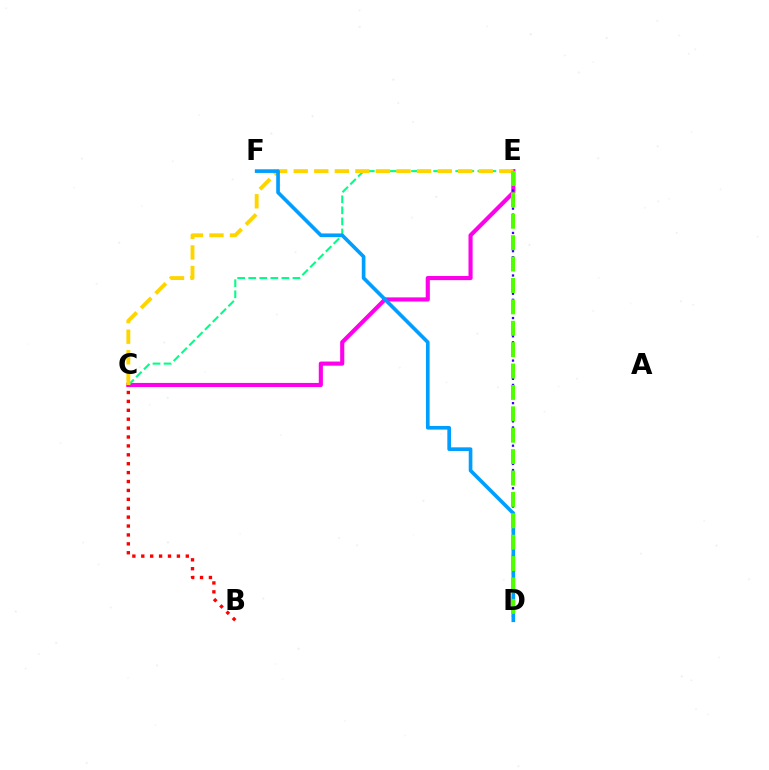{('C', 'E'): [{'color': '#ff00ed', 'line_style': 'solid', 'thickness': 2.97}, {'color': '#00ff86', 'line_style': 'dashed', 'thickness': 1.5}, {'color': '#ffd500', 'line_style': 'dashed', 'thickness': 2.79}], ('D', 'E'): [{'color': '#3700ff', 'line_style': 'dotted', 'thickness': 1.65}, {'color': '#4fff00', 'line_style': 'dashed', 'thickness': 2.91}], ('B', 'C'): [{'color': '#ff0000', 'line_style': 'dotted', 'thickness': 2.42}], ('D', 'F'): [{'color': '#009eff', 'line_style': 'solid', 'thickness': 2.63}]}